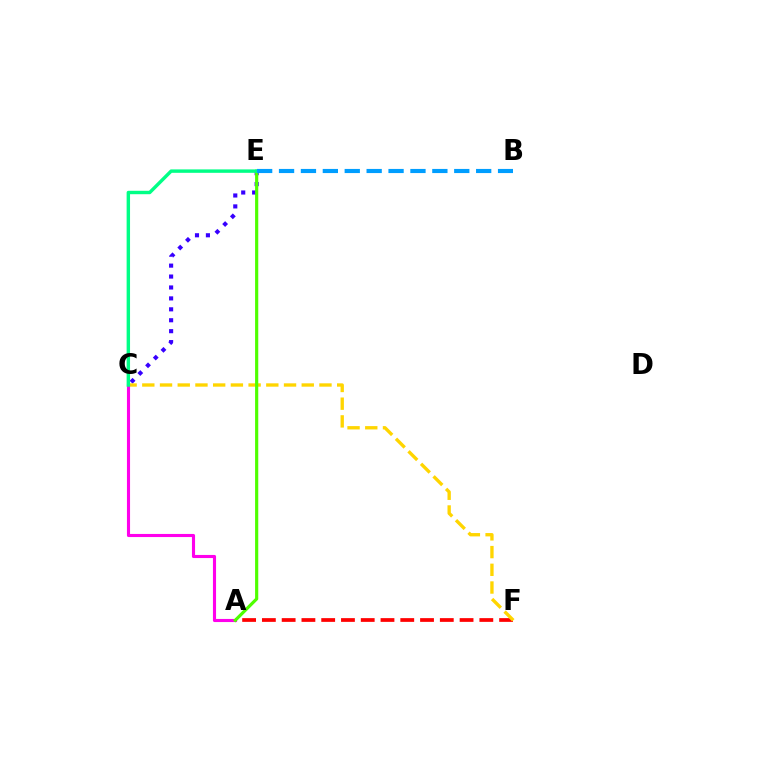{('A', 'F'): [{'color': '#ff0000', 'line_style': 'dashed', 'thickness': 2.69}], ('C', 'E'): [{'color': '#3700ff', 'line_style': 'dotted', 'thickness': 2.97}, {'color': '#00ff86', 'line_style': 'solid', 'thickness': 2.46}], ('C', 'F'): [{'color': '#ffd500', 'line_style': 'dashed', 'thickness': 2.41}], ('A', 'C'): [{'color': '#ff00ed', 'line_style': 'solid', 'thickness': 2.24}], ('A', 'E'): [{'color': '#4fff00', 'line_style': 'solid', 'thickness': 2.29}], ('B', 'E'): [{'color': '#009eff', 'line_style': 'dashed', 'thickness': 2.98}]}